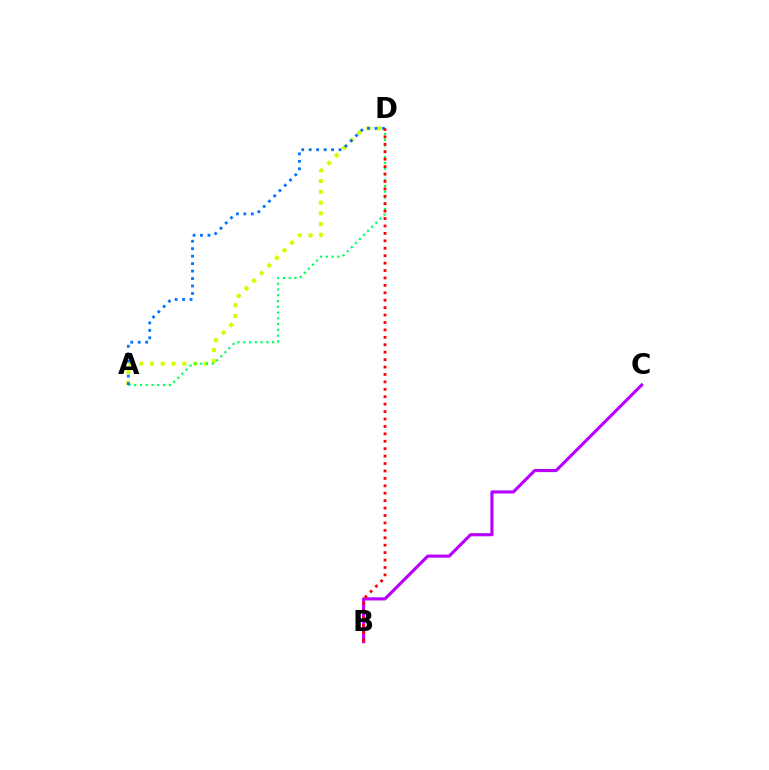{('A', 'D'): [{'color': '#d1ff00', 'line_style': 'dotted', 'thickness': 2.92}, {'color': '#00ff5c', 'line_style': 'dotted', 'thickness': 1.57}, {'color': '#0074ff', 'line_style': 'dotted', 'thickness': 2.03}], ('B', 'C'): [{'color': '#b900ff', 'line_style': 'solid', 'thickness': 2.25}], ('B', 'D'): [{'color': '#ff0000', 'line_style': 'dotted', 'thickness': 2.02}]}